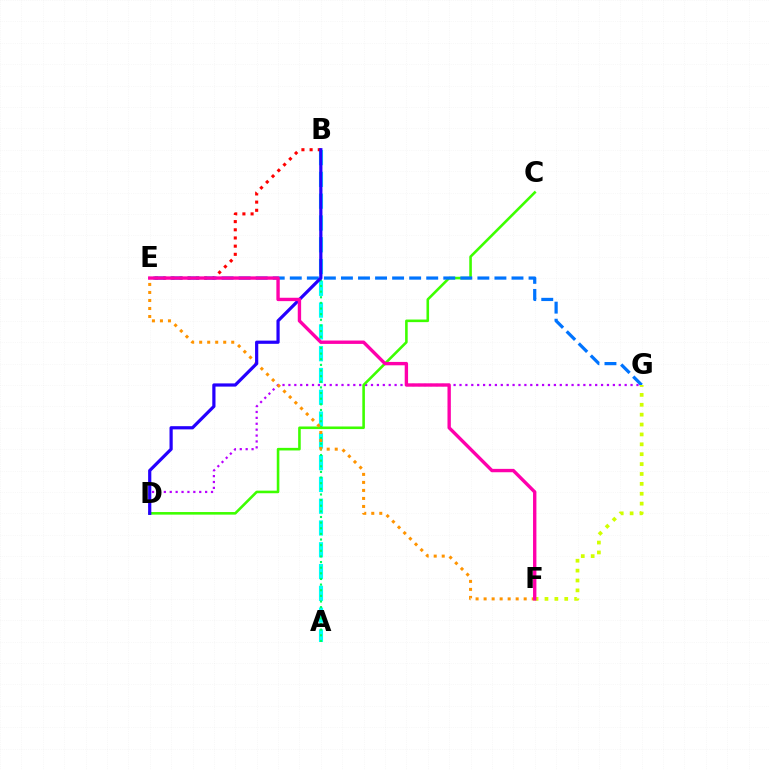{('A', 'B'): [{'color': '#00fff6', 'line_style': 'dashed', 'thickness': 2.96}, {'color': '#00ff5c', 'line_style': 'dotted', 'thickness': 1.53}], ('D', 'G'): [{'color': '#b900ff', 'line_style': 'dotted', 'thickness': 1.6}], ('C', 'D'): [{'color': '#3dff00', 'line_style': 'solid', 'thickness': 1.86}], ('B', 'E'): [{'color': '#ff0000', 'line_style': 'dotted', 'thickness': 2.22}], ('E', 'G'): [{'color': '#0074ff', 'line_style': 'dashed', 'thickness': 2.32}], ('E', 'F'): [{'color': '#ff9400', 'line_style': 'dotted', 'thickness': 2.18}, {'color': '#ff00ac', 'line_style': 'solid', 'thickness': 2.43}], ('B', 'D'): [{'color': '#2500ff', 'line_style': 'solid', 'thickness': 2.31}], ('F', 'G'): [{'color': '#d1ff00', 'line_style': 'dotted', 'thickness': 2.69}]}